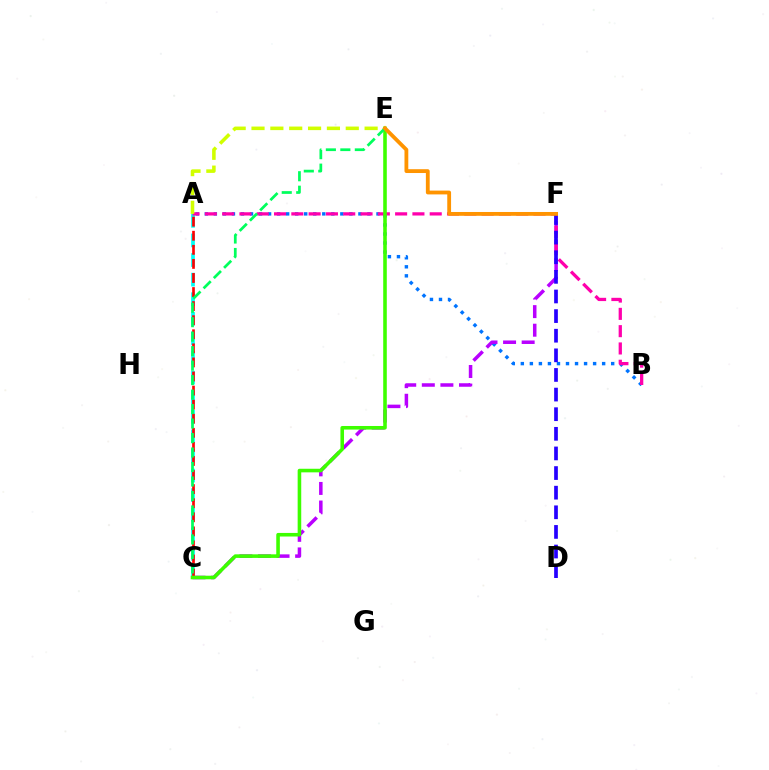{('A', 'B'): [{'color': '#0074ff', 'line_style': 'dotted', 'thickness': 2.45}, {'color': '#ff00ac', 'line_style': 'dashed', 'thickness': 2.35}], ('A', 'C'): [{'color': '#00fff6', 'line_style': 'dashed', 'thickness': 2.66}, {'color': '#ff0000', 'line_style': 'dashed', 'thickness': 1.91}], ('C', 'F'): [{'color': '#b900ff', 'line_style': 'dashed', 'thickness': 2.52}], ('D', 'F'): [{'color': '#2500ff', 'line_style': 'dashed', 'thickness': 2.67}], ('A', 'E'): [{'color': '#d1ff00', 'line_style': 'dashed', 'thickness': 2.56}], ('C', 'E'): [{'color': '#3dff00', 'line_style': 'solid', 'thickness': 2.58}, {'color': '#00ff5c', 'line_style': 'dashed', 'thickness': 1.97}], ('E', 'F'): [{'color': '#ff9400', 'line_style': 'solid', 'thickness': 2.74}]}